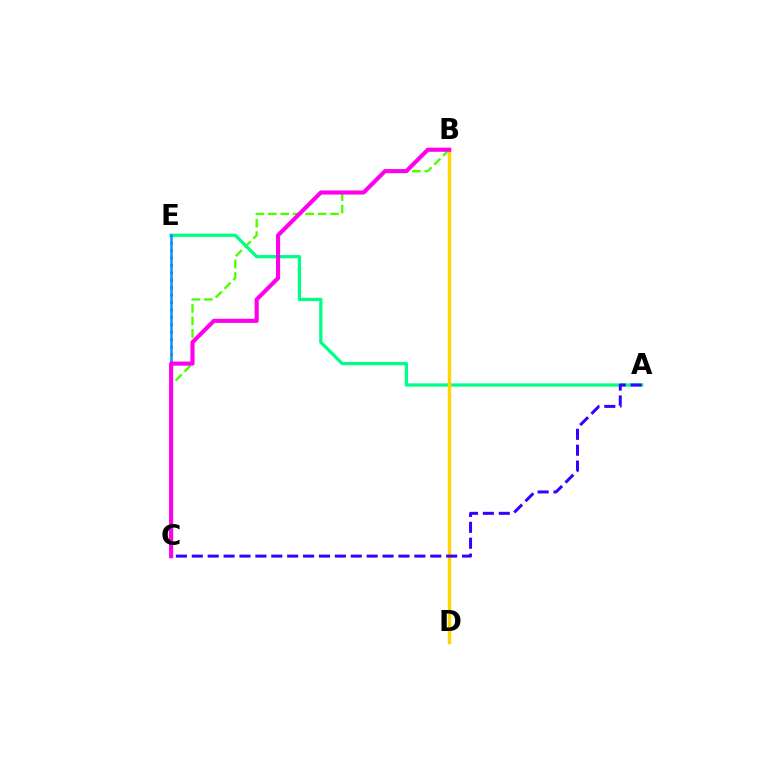{('B', 'C'): [{'color': '#4fff00', 'line_style': 'dashed', 'thickness': 1.69}, {'color': '#ff00ed', 'line_style': 'solid', 'thickness': 2.96}], ('A', 'E'): [{'color': '#00ff86', 'line_style': 'solid', 'thickness': 2.36}], ('C', 'E'): [{'color': '#ff0000', 'line_style': 'dotted', 'thickness': 2.02}, {'color': '#009eff', 'line_style': 'solid', 'thickness': 1.87}], ('B', 'D'): [{'color': '#ffd500', 'line_style': 'solid', 'thickness': 2.48}], ('A', 'C'): [{'color': '#3700ff', 'line_style': 'dashed', 'thickness': 2.16}]}